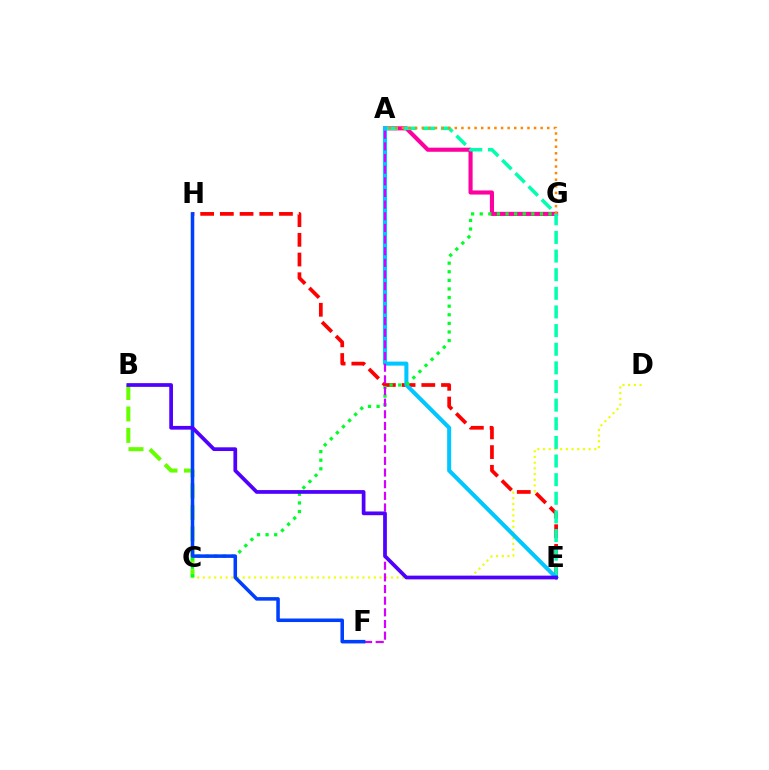{('B', 'C'): [{'color': '#66ff00', 'line_style': 'dashed', 'thickness': 2.91}], ('C', 'D'): [{'color': '#eeff00', 'line_style': 'dotted', 'thickness': 1.55}], ('A', 'G'): [{'color': '#ff00a0', 'line_style': 'solid', 'thickness': 2.96}, {'color': '#ff8800', 'line_style': 'dotted', 'thickness': 1.79}], ('E', 'H'): [{'color': '#ff0000', 'line_style': 'dashed', 'thickness': 2.68}], ('A', 'E'): [{'color': '#00ffaf', 'line_style': 'dashed', 'thickness': 2.53}, {'color': '#00c7ff', 'line_style': 'solid', 'thickness': 2.91}], ('C', 'G'): [{'color': '#00ff27', 'line_style': 'dotted', 'thickness': 2.34}], ('A', 'F'): [{'color': '#d600ff', 'line_style': 'dashed', 'thickness': 1.58}], ('F', 'H'): [{'color': '#003fff', 'line_style': 'solid', 'thickness': 2.55}], ('B', 'E'): [{'color': '#4f00ff', 'line_style': 'solid', 'thickness': 2.68}]}